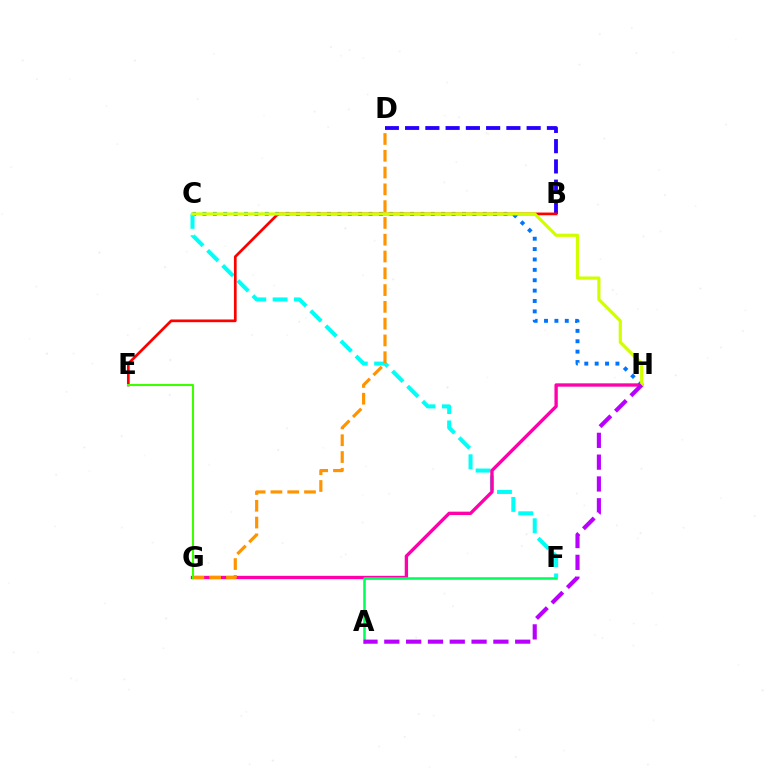{('C', 'H'): [{'color': '#0074ff', 'line_style': 'dotted', 'thickness': 2.82}, {'color': '#d1ff00', 'line_style': 'solid', 'thickness': 2.28}], ('C', 'F'): [{'color': '#00fff6', 'line_style': 'dashed', 'thickness': 2.9}], ('G', 'H'): [{'color': '#ff00ac', 'line_style': 'solid', 'thickness': 2.4}], ('B', 'D'): [{'color': '#2500ff', 'line_style': 'dashed', 'thickness': 2.75}], ('B', 'E'): [{'color': '#ff0000', 'line_style': 'solid', 'thickness': 1.95}], ('D', 'G'): [{'color': '#ff9400', 'line_style': 'dashed', 'thickness': 2.28}], ('A', 'F'): [{'color': '#00ff5c', 'line_style': 'solid', 'thickness': 1.84}], ('A', 'H'): [{'color': '#b900ff', 'line_style': 'dashed', 'thickness': 2.96}], ('E', 'G'): [{'color': '#3dff00', 'line_style': 'solid', 'thickness': 1.5}]}